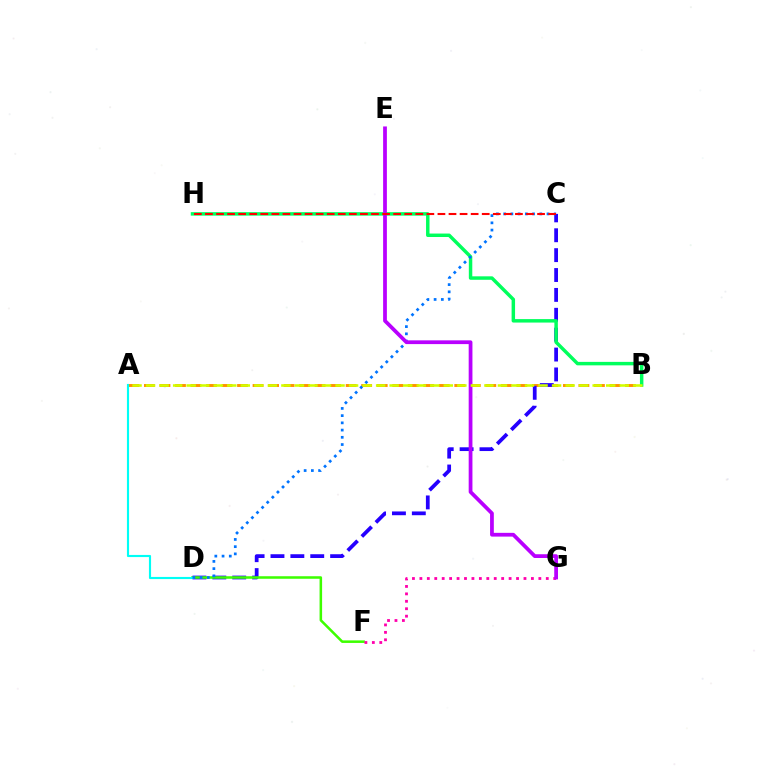{('A', 'B'): [{'color': '#ff9400', 'line_style': 'dashed', 'thickness': 2.11}, {'color': '#d1ff00', 'line_style': 'dashed', 'thickness': 1.84}], ('C', 'D'): [{'color': '#2500ff', 'line_style': 'dashed', 'thickness': 2.7}, {'color': '#0074ff', 'line_style': 'dotted', 'thickness': 1.96}], ('B', 'H'): [{'color': '#00ff5c', 'line_style': 'solid', 'thickness': 2.49}], ('D', 'F'): [{'color': '#3dff00', 'line_style': 'solid', 'thickness': 1.83}], ('F', 'G'): [{'color': '#ff00ac', 'line_style': 'dotted', 'thickness': 2.02}], ('A', 'D'): [{'color': '#00fff6', 'line_style': 'solid', 'thickness': 1.54}], ('E', 'G'): [{'color': '#b900ff', 'line_style': 'solid', 'thickness': 2.7}], ('C', 'H'): [{'color': '#ff0000', 'line_style': 'dashed', 'thickness': 1.5}]}